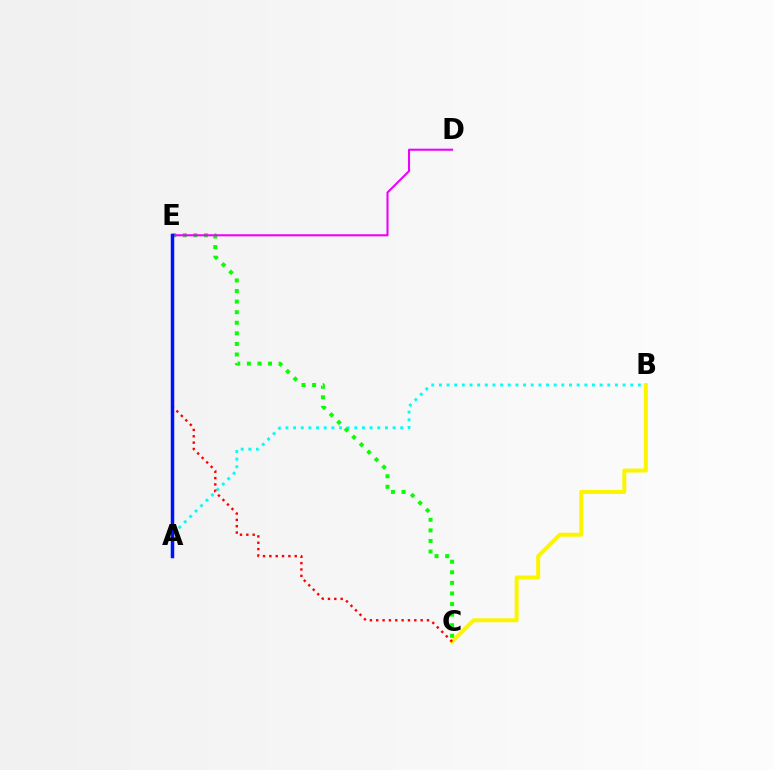{('A', 'B'): [{'color': '#00fff6', 'line_style': 'dotted', 'thickness': 2.08}], ('B', 'C'): [{'color': '#fcf500', 'line_style': 'solid', 'thickness': 2.87}], ('C', 'E'): [{'color': '#08ff00', 'line_style': 'dotted', 'thickness': 2.87}, {'color': '#ff0000', 'line_style': 'dotted', 'thickness': 1.72}], ('D', 'E'): [{'color': '#ee00ff', 'line_style': 'solid', 'thickness': 1.5}], ('A', 'E'): [{'color': '#0010ff', 'line_style': 'solid', 'thickness': 2.5}]}